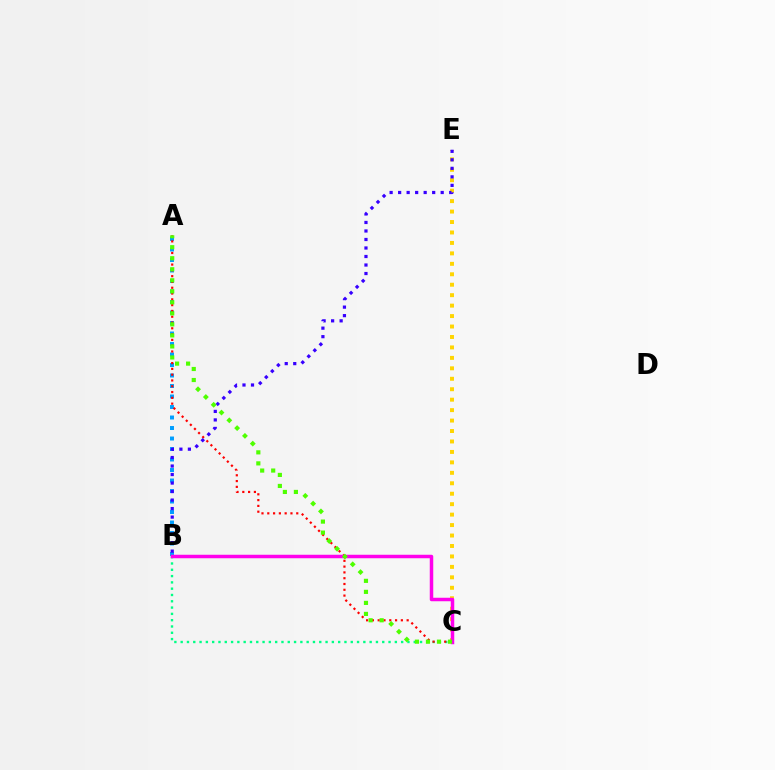{('B', 'C'): [{'color': '#00ff86', 'line_style': 'dotted', 'thickness': 1.71}, {'color': '#ff00ed', 'line_style': 'solid', 'thickness': 2.51}], ('A', 'B'): [{'color': '#009eff', 'line_style': 'dotted', 'thickness': 2.85}], ('A', 'C'): [{'color': '#ff0000', 'line_style': 'dotted', 'thickness': 1.57}, {'color': '#4fff00', 'line_style': 'dotted', 'thickness': 3.0}], ('C', 'E'): [{'color': '#ffd500', 'line_style': 'dotted', 'thickness': 2.84}], ('B', 'E'): [{'color': '#3700ff', 'line_style': 'dotted', 'thickness': 2.31}]}